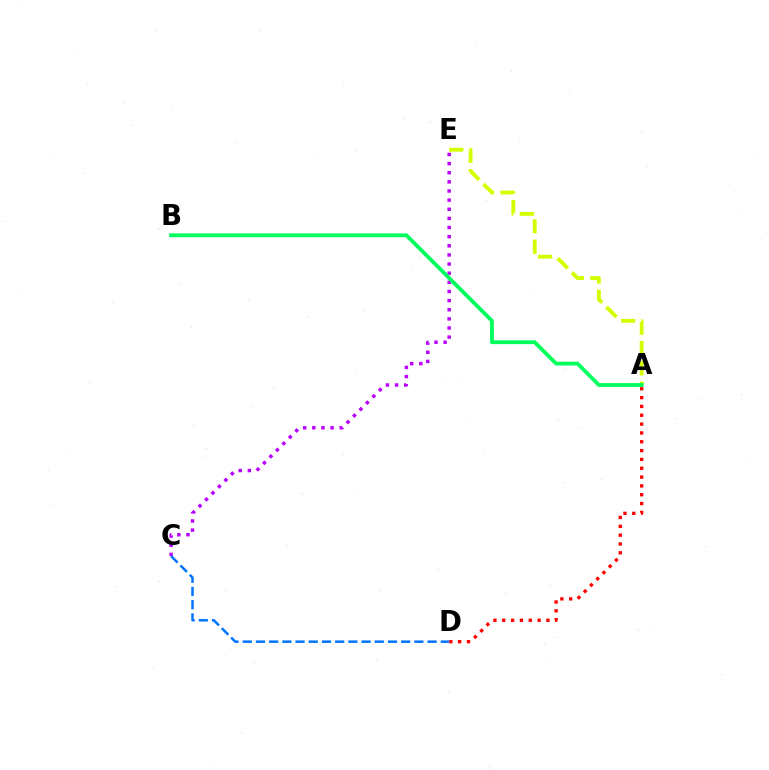{('C', 'E'): [{'color': '#b900ff', 'line_style': 'dotted', 'thickness': 2.48}], ('A', 'D'): [{'color': '#ff0000', 'line_style': 'dotted', 'thickness': 2.4}], ('A', 'E'): [{'color': '#d1ff00', 'line_style': 'dashed', 'thickness': 2.77}], ('A', 'B'): [{'color': '#00ff5c', 'line_style': 'solid', 'thickness': 2.75}], ('C', 'D'): [{'color': '#0074ff', 'line_style': 'dashed', 'thickness': 1.79}]}